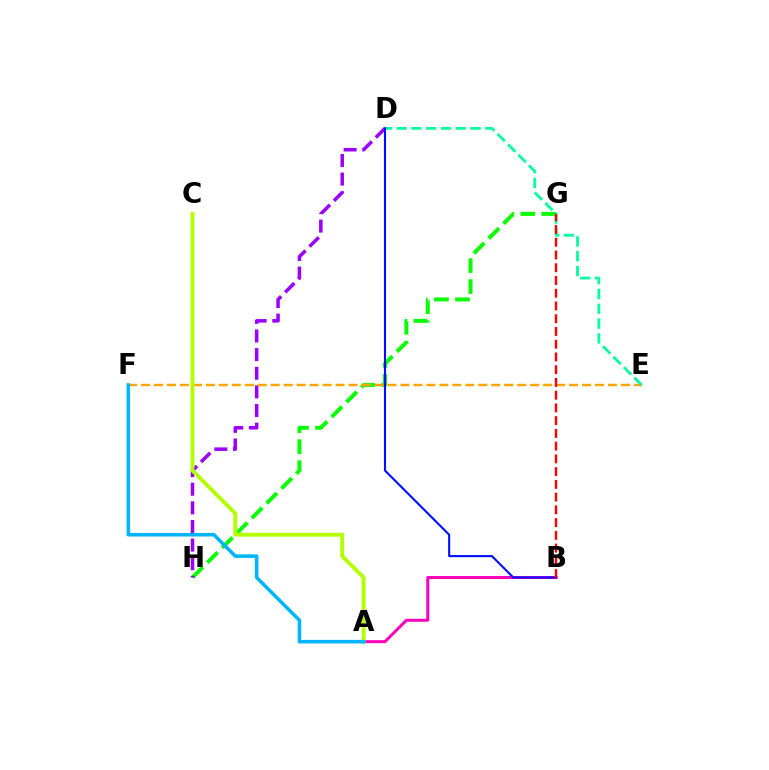{('G', 'H'): [{'color': '#08ff00', 'line_style': 'dashed', 'thickness': 2.85}], ('D', 'H'): [{'color': '#9b00ff', 'line_style': 'dashed', 'thickness': 2.53}], ('E', 'F'): [{'color': '#ffa500', 'line_style': 'dashed', 'thickness': 1.76}], ('A', 'B'): [{'color': '#ff00bd', 'line_style': 'solid', 'thickness': 2.15}], ('A', 'C'): [{'color': '#b3ff00', 'line_style': 'solid', 'thickness': 2.8}], ('D', 'E'): [{'color': '#00ff9d', 'line_style': 'dashed', 'thickness': 2.01}], ('A', 'F'): [{'color': '#00b5ff', 'line_style': 'solid', 'thickness': 2.56}], ('B', 'D'): [{'color': '#0010ff', 'line_style': 'solid', 'thickness': 1.52}], ('B', 'G'): [{'color': '#ff0000', 'line_style': 'dashed', 'thickness': 1.73}]}